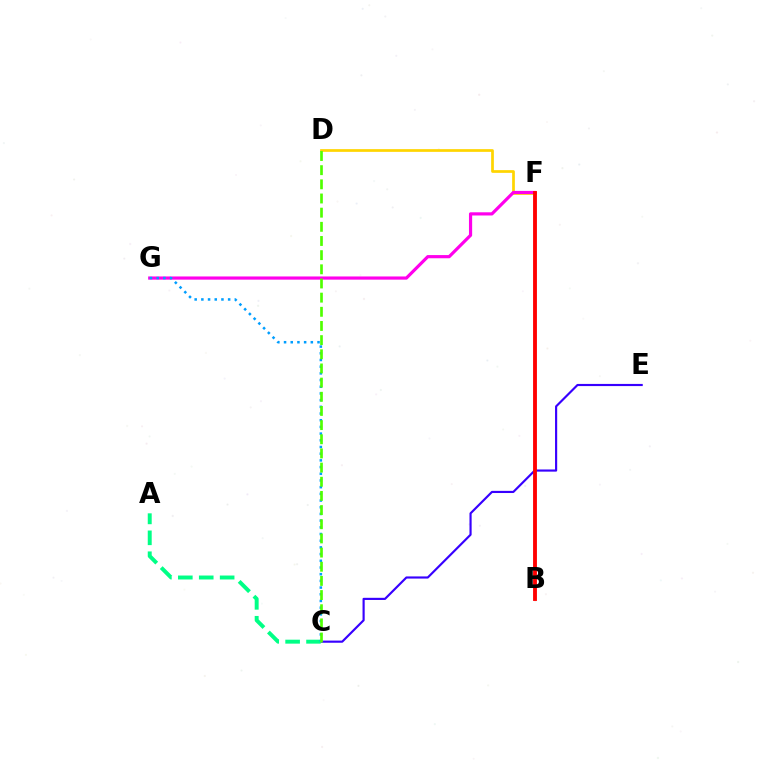{('C', 'E'): [{'color': '#3700ff', 'line_style': 'solid', 'thickness': 1.55}], ('D', 'F'): [{'color': '#ffd500', 'line_style': 'solid', 'thickness': 1.96}], ('A', 'C'): [{'color': '#00ff86', 'line_style': 'dashed', 'thickness': 2.84}], ('F', 'G'): [{'color': '#ff00ed', 'line_style': 'solid', 'thickness': 2.3}], ('C', 'G'): [{'color': '#009eff', 'line_style': 'dotted', 'thickness': 1.82}], ('B', 'F'): [{'color': '#ff0000', 'line_style': 'solid', 'thickness': 2.77}], ('C', 'D'): [{'color': '#4fff00', 'line_style': 'dashed', 'thickness': 1.92}]}